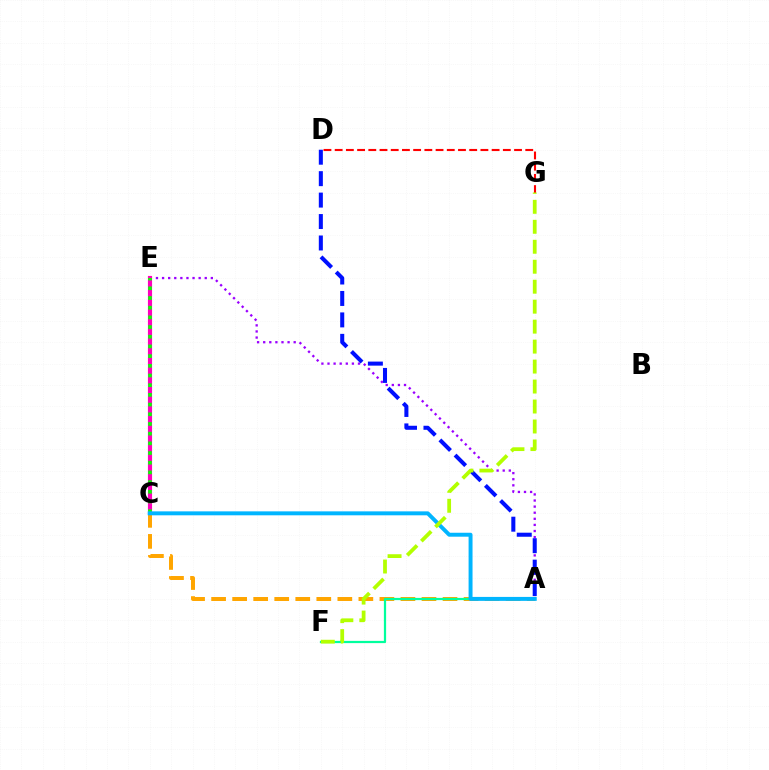{('A', 'E'): [{'color': '#9b00ff', 'line_style': 'dotted', 'thickness': 1.66}], ('C', 'E'): [{'color': '#ff00bd', 'line_style': 'solid', 'thickness': 2.98}, {'color': '#08ff00', 'line_style': 'dotted', 'thickness': 2.63}], ('D', 'G'): [{'color': '#ff0000', 'line_style': 'dashed', 'thickness': 1.52}], ('A', 'C'): [{'color': '#ffa500', 'line_style': 'dashed', 'thickness': 2.86}, {'color': '#00b5ff', 'line_style': 'solid', 'thickness': 2.84}], ('A', 'F'): [{'color': '#00ff9d', 'line_style': 'solid', 'thickness': 1.6}], ('A', 'D'): [{'color': '#0010ff', 'line_style': 'dashed', 'thickness': 2.91}], ('F', 'G'): [{'color': '#b3ff00', 'line_style': 'dashed', 'thickness': 2.71}]}